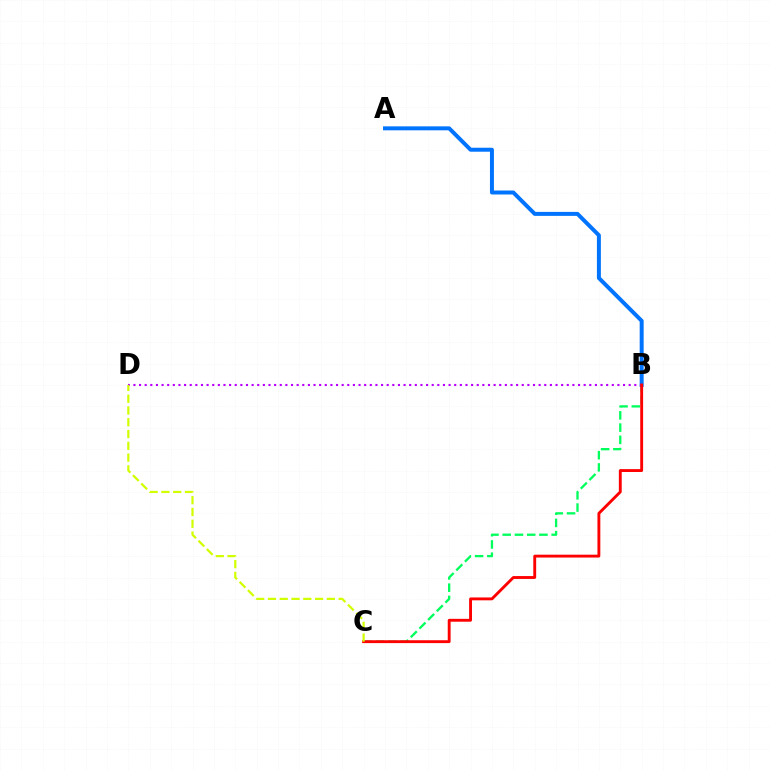{('B', 'C'): [{'color': '#00ff5c', 'line_style': 'dashed', 'thickness': 1.66}, {'color': '#ff0000', 'line_style': 'solid', 'thickness': 2.07}], ('A', 'B'): [{'color': '#0074ff', 'line_style': 'solid', 'thickness': 2.86}], ('B', 'D'): [{'color': '#b900ff', 'line_style': 'dotted', 'thickness': 1.53}], ('C', 'D'): [{'color': '#d1ff00', 'line_style': 'dashed', 'thickness': 1.6}]}